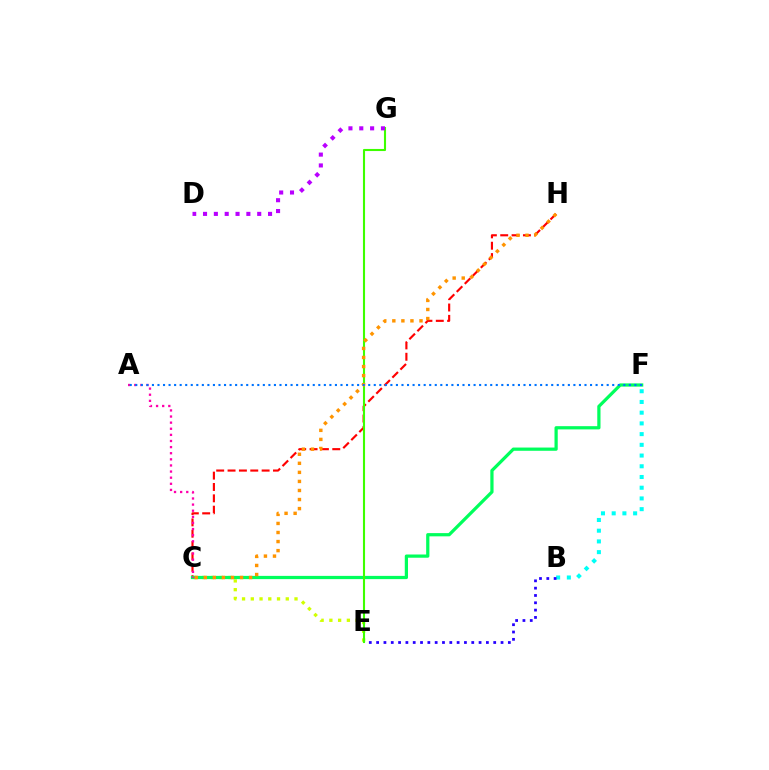{('B', 'F'): [{'color': '#00fff6', 'line_style': 'dotted', 'thickness': 2.91}], ('C', 'H'): [{'color': '#ff0000', 'line_style': 'dashed', 'thickness': 1.54}, {'color': '#ff9400', 'line_style': 'dotted', 'thickness': 2.46}], ('C', 'E'): [{'color': '#d1ff00', 'line_style': 'dotted', 'thickness': 2.38}], ('C', 'F'): [{'color': '#00ff5c', 'line_style': 'solid', 'thickness': 2.33}], ('A', 'C'): [{'color': '#ff00ac', 'line_style': 'dotted', 'thickness': 1.66}], ('E', 'G'): [{'color': '#3dff00', 'line_style': 'solid', 'thickness': 1.52}], ('A', 'F'): [{'color': '#0074ff', 'line_style': 'dotted', 'thickness': 1.51}], ('D', 'G'): [{'color': '#b900ff', 'line_style': 'dotted', 'thickness': 2.94}], ('B', 'E'): [{'color': '#2500ff', 'line_style': 'dotted', 'thickness': 1.99}]}